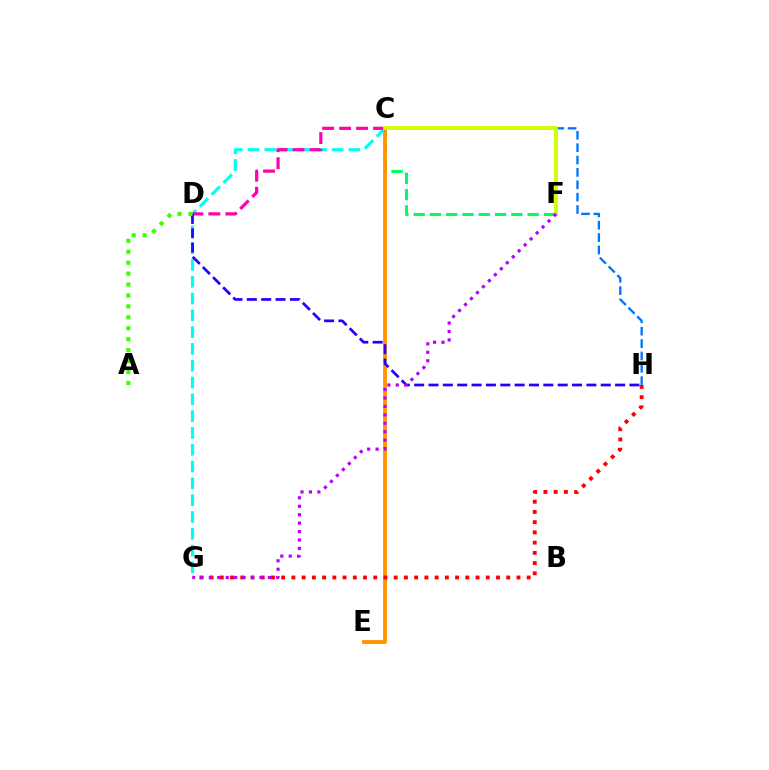{('C', 'H'): [{'color': '#0074ff', 'line_style': 'dashed', 'thickness': 1.68}], ('C', 'F'): [{'color': '#00ff5c', 'line_style': 'dashed', 'thickness': 2.21}, {'color': '#d1ff00', 'line_style': 'solid', 'thickness': 2.77}], ('C', 'G'): [{'color': '#00fff6', 'line_style': 'dashed', 'thickness': 2.28}], ('C', 'E'): [{'color': '#ff9400', 'line_style': 'solid', 'thickness': 2.75}], ('G', 'H'): [{'color': '#ff0000', 'line_style': 'dotted', 'thickness': 2.78}], ('C', 'D'): [{'color': '#ff00ac', 'line_style': 'dashed', 'thickness': 2.31}], ('D', 'H'): [{'color': '#2500ff', 'line_style': 'dashed', 'thickness': 1.95}], ('F', 'G'): [{'color': '#b900ff', 'line_style': 'dotted', 'thickness': 2.29}], ('A', 'D'): [{'color': '#3dff00', 'line_style': 'dotted', 'thickness': 2.97}]}